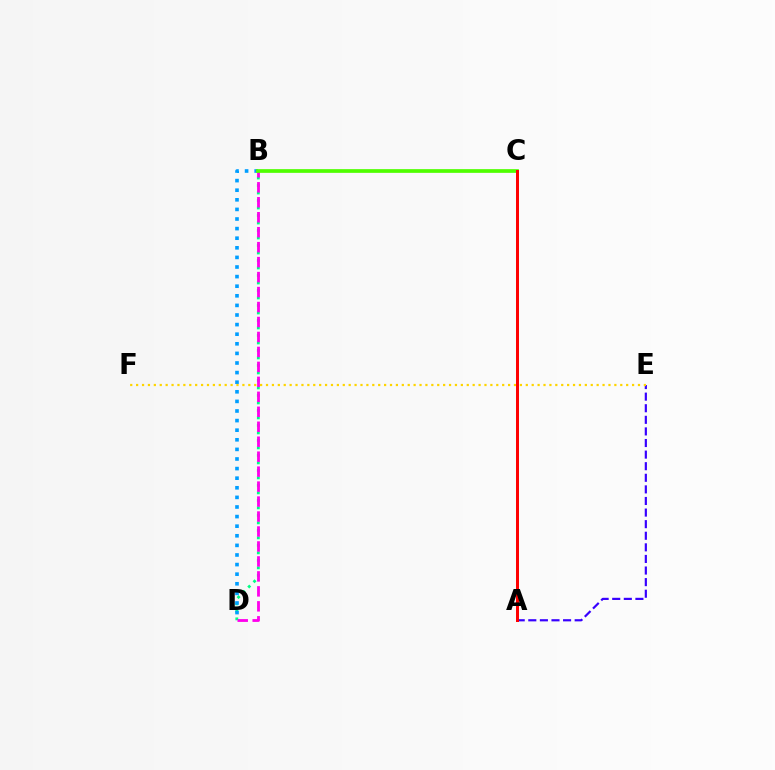{('B', 'D'): [{'color': '#00ff86', 'line_style': 'dotted', 'thickness': 2.04}, {'color': '#009eff', 'line_style': 'dotted', 'thickness': 2.61}, {'color': '#ff00ed', 'line_style': 'dashed', 'thickness': 2.03}], ('A', 'E'): [{'color': '#3700ff', 'line_style': 'dashed', 'thickness': 1.57}], ('E', 'F'): [{'color': '#ffd500', 'line_style': 'dotted', 'thickness': 1.6}], ('B', 'C'): [{'color': '#4fff00', 'line_style': 'solid', 'thickness': 2.67}], ('A', 'C'): [{'color': '#ff0000', 'line_style': 'solid', 'thickness': 2.15}]}